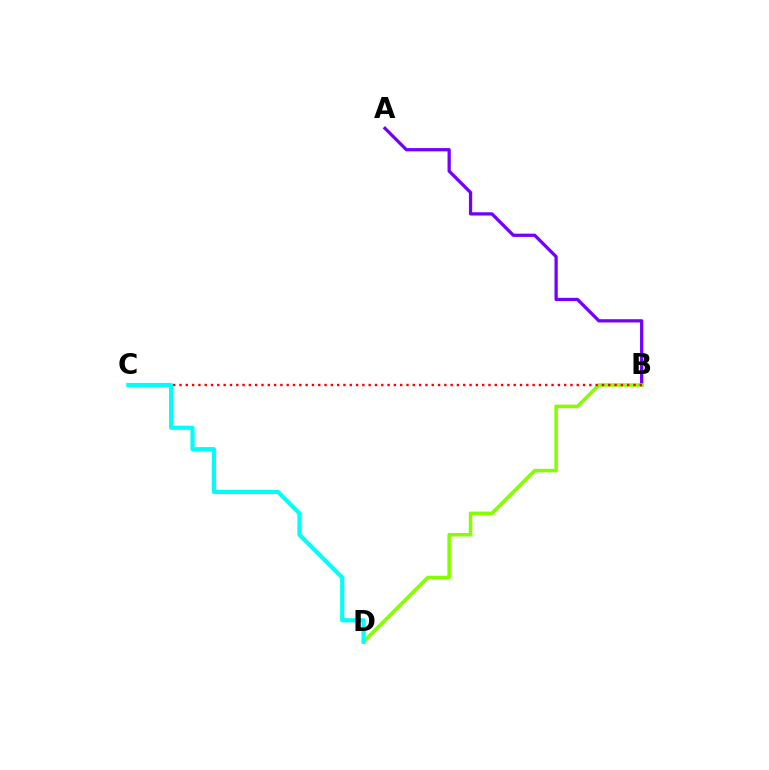{('A', 'B'): [{'color': '#7200ff', 'line_style': 'solid', 'thickness': 2.34}], ('B', 'D'): [{'color': '#84ff00', 'line_style': 'solid', 'thickness': 2.55}], ('B', 'C'): [{'color': '#ff0000', 'line_style': 'dotted', 'thickness': 1.71}], ('C', 'D'): [{'color': '#00fff6', 'line_style': 'solid', 'thickness': 2.99}]}